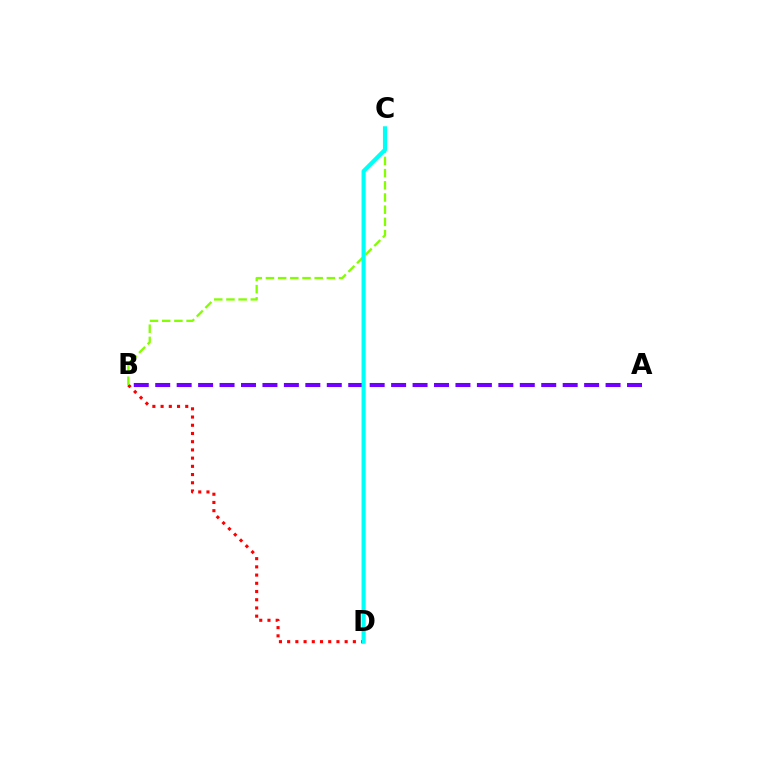{('B', 'D'): [{'color': '#ff0000', 'line_style': 'dotted', 'thickness': 2.23}], ('A', 'B'): [{'color': '#7200ff', 'line_style': 'dashed', 'thickness': 2.91}], ('B', 'C'): [{'color': '#84ff00', 'line_style': 'dashed', 'thickness': 1.65}], ('C', 'D'): [{'color': '#00fff6', 'line_style': 'solid', 'thickness': 2.97}]}